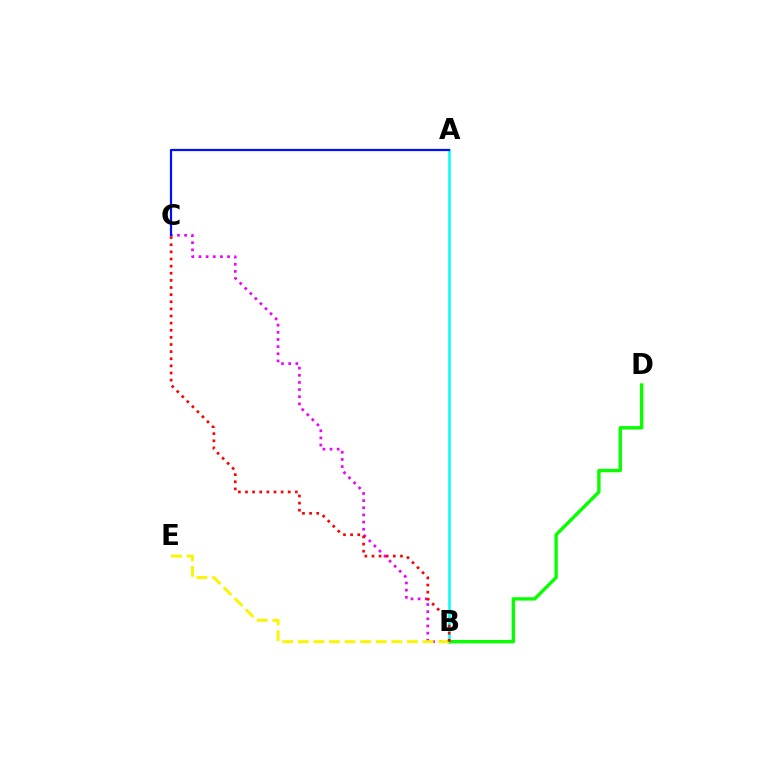{('A', 'B'): [{'color': '#00fff6', 'line_style': 'solid', 'thickness': 1.84}], ('B', 'C'): [{'color': '#ee00ff', 'line_style': 'dotted', 'thickness': 1.94}, {'color': '#ff0000', 'line_style': 'dotted', 'thickness': 1.94}], ('B', 'D'): [{'color': '#08ff00', 'line_style': 'solid', 'thickness': 2.43}], ('A', 'C'): [{'color': '#0010ff', 'line_style': 'solid', 'thickness': 1.6}], ('B', 'E'): [{'color': '#fcf500', 'line_style': 'dashed', 'thickness': 2.12}]}